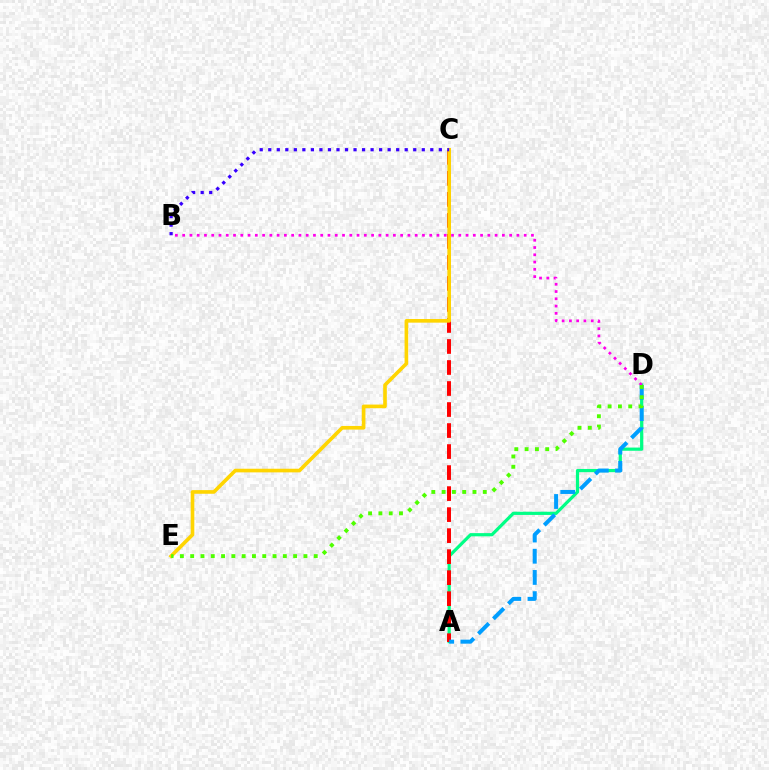{('A', 'D'): [{'color': '#00ff86', 'line_style': 'solid', 'thickness': 2.3}, {'color': '#009eff', 'line_style': 'dashed', 'thickness': 2.88}], ('A', 'C'): [{'color': '#ff0000', 'line_style': 'dashed', 'thickness': 2.86}], ('B', 'D'): [{'color': '#ff00ed', 'line_style': 'dotted', 'thickness': 1.97}], ('C', 'E'): [{'color': '#ffd500', 'line_style': 'solid', 'thickness': 2.62}], ('B', 'C'): [{'color': '#3700ff', 'line_style': 'dotted', 'thickness': 2.32}], ('D', 'E'): [{'color': '#4fff00', 'line_style': 'dotted', 'thickness': 2.8}]}